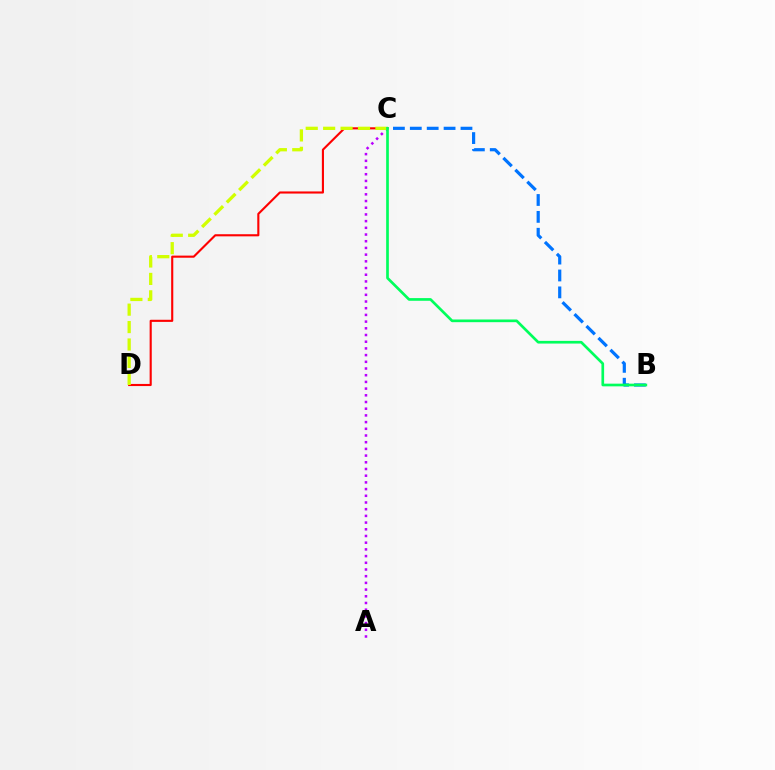{('B', 'C'): [{'color': '#0074ff', 'line_style': 'dashed', 'thickness': 2.29}, {'color': '#00ff5c', 'line_style': 'solid', 'thickness': 1.93}], ('C', 'D'): [{'color': '#ff0000', 'line_style': 'solid', 'thickness': 1.52}, {'color': '#d1ff00', 'line_style': 'dashed', 'thickness': 2.37}], ('A', 'C'): [{'color': '#b900ff', 'line_style': 'dotted', 'thickness': 1.82}]}